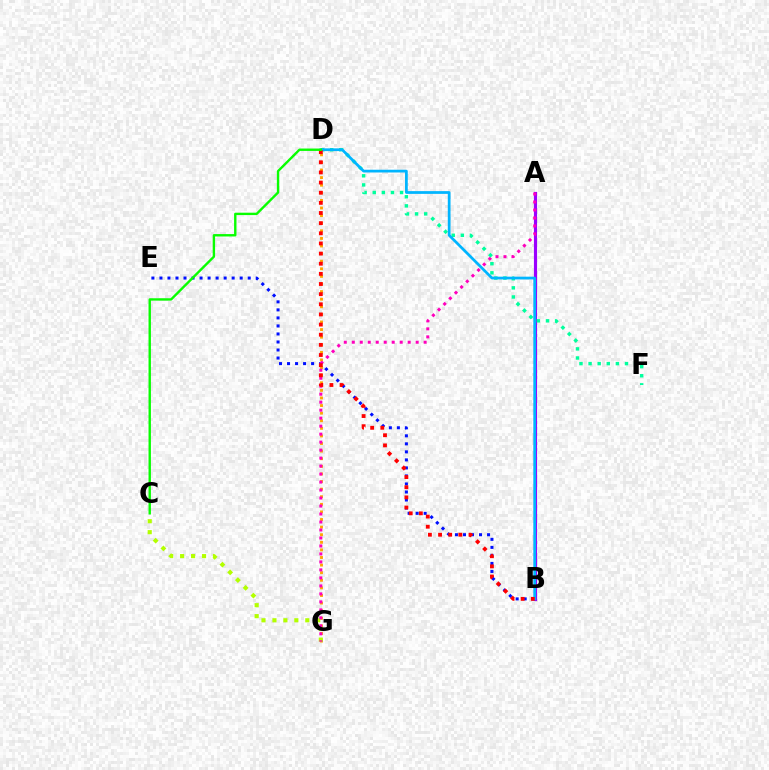{('D', 'G'): [{'color': '#ffa500', 'line_style': 'dotted', 'thickness': 2.06}], ('C', 'G'): [{'color': '#b3ff00', 'line_style': 'dotted', 'thickness': 2.98}], ('B', 'E'): [{'color': '#0010ff', 'line_style': 'dotted', 'thickness': 2.18}], ('A', 'B'): [{'color': '#9b00ff', 'line_style': 'solid', 'thickness': 2.27}], ('A', 'G'): [{'color': '#ff00bd', 'line_style': 'dotted', 'thickness': 2.17}], ('D', 'F'): [{'color': '#00ff9d', 'line_style': 'dotted', 'thickness': 2.47}], ('B', 'D'): [{'color': '#00b5ff', 'line_style': 'solid', 'thickness': 1.98}, {'color': '#ff0000', 'line_style': 'dotted', 'thickness': 2.76}], ('C', 'D'): [{'color': '#08ff00', 'line_style': 'solid', 'thickness': 1.72}]}